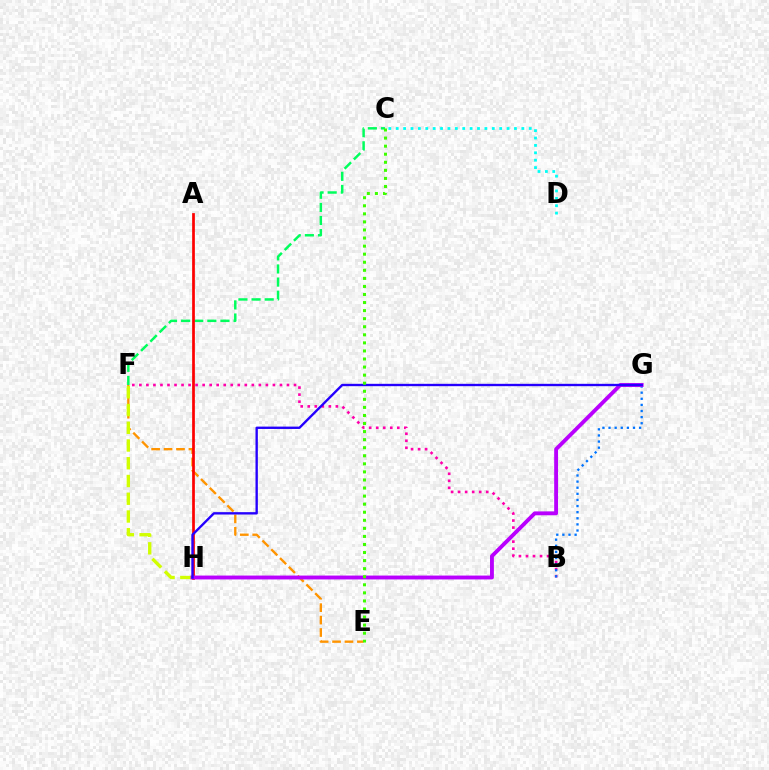{('E', 'F'): [{'color': '#ff9400', 'line_style': 'dashed', 'thickness': 1.69}], ('B', 'F'): [{'color': '#ff00ac', 'line_style': 'dotted', 'thickness': 1.91}], ('C', 'D'): [{'color': '#00fff6', 'line_style': 'dotted', 'thickness': 2.01}], ('B', 'G'): [{'color': '#0074ff', 'line_style': 'dotted', 'thickness': 1.66}], ('C', 'F'): [{'color': '#00ff5c', 'line_style': 'dashed', 'thickness': 1.78}], ('A', 'H'): [{'color': '#ff0000', 'line_style': 'solid', 'thickness': 1.96}], ('F', 'H'): [{'color': '#d1ff00', 'line_style': 'dashed', 'thickness': 2.41}], ('G', 'H'): [{'color': '#b900ff', 'line_style': 'solid', 'thickness': 2.79}, {'color': '#2500ff', 'line_style': 'solid', 'thickness': 1.7}], ('C', 'E'): [{'color': '#3dff00', 'line_style': 'dotted', 'thickness': 2.19}]}